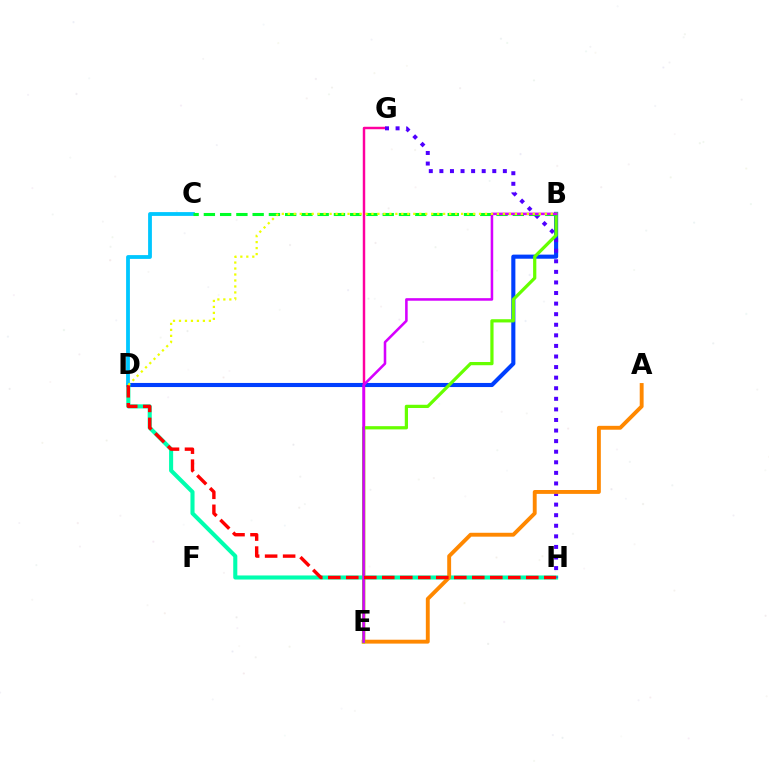{('B', 'D'): [{'color': '#003fff', 'line_style': 'solid', 'thickness': 2.95}, {'color': '#eeff00', 'line_style': 'dotted', 'thickness': 1.62}], ('E', 'G'): [{'color': '#ff00a0', 'line_style': 'solid', 'thickness': 1.77}], ('D', 'H'): [{'color': '#00ffaf', 'line_style': 'solid', 'thickness': 2.93}, {'color': '#ff0000', 'line_style': 'dashed', 'thickness': 2.45}], ('C', 'D'): [{'color': '#00c7ff', 'line_style': 'solid', 'thickness': 2.74}], ('G', 'H'): [{'color': '#4f00ff', 'line_style': 'dotted', 'thickness': 2.87}], ('A', 'E'): [{'color': '#ff8800', 'line_style': 'solid', 'thickness': 2.8}], ('B', 'E'): [{'color': '#66ff00', 'line_style': 'solid', 'thickness': 2.33}, {'color': '#d600ff', 'line_style': 'solid', 'thickness': 1.84}], ('B', 'C'): [{'color': '#00ff27', 'line_style': 'dashed', 'thickness': 2.21}]}